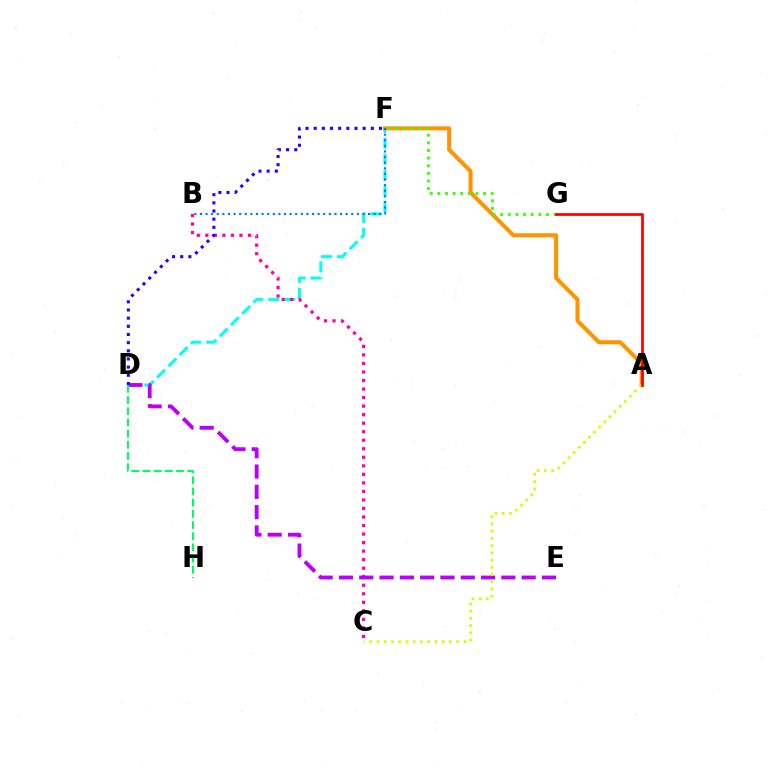{('D', 'F'): [{'color': '#00fff6', 'line_style': 'dashed', 'thickness': 2.16}, {'color': '#2500ff', 'line_style': 'dotted', 'thickness': 2.22}], ('B', 'C'): [{'color': '#ff00ac', 'line_style': 'dotted', 'thickness': 2.32}], ('A', 'F'): [{'color': '#ff9400', 'line_style': 'solid', 'thickness': 2.9}], ('F', 'G'): [{'color': '#3dff00', 'line_style': 'dotted', 'thickness': 2.07}], ('B', 'F'): [{'color': '#0074ff', 'line_style': 'dotted', 'thickness': 1.52}], ('D', 'E'): [{'color': '#b900ff', 'line_style': 'dashed', 'thickness': 2.76}], ('D', 'H'): [{'color': '#00ff5c', 'line_style': 'dashed', 'thickness': 1.52}], ('A', 'C'): [{'color': '#d1ff00', 'line_style': 'dotted', 'thickness': 1.97}], ('A', 'G'): [{'color': '#ff0000', 'line_style': 'solid', 'thickness': 1.97}]}